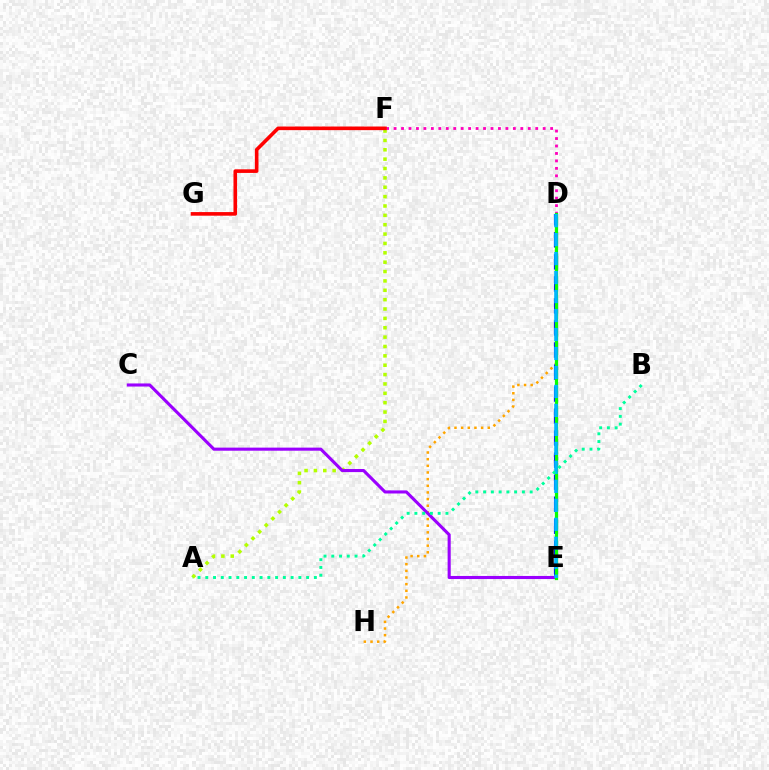{('D', 'F'): [{'color': '#ff00bd', 'line_style': 'dotted', 'thickness': 2.03}], ('D', 'H'): [{'color': '#ffa500', 'line_style': 'dotted', 'thickness': 1.81}], ('A', 'F'): [{'color': '#b3ff00', 'line_style': 'dotted', 'thickness': 2.54}], ('D', 'E'): [{'color': '#0010ff', 'line_style': 'dashed', 'thickness': 2.99}, {'color': '#08ff00', 'line_style': 'solid', 'thickness': 2.32}, {'color': '#00b5ff', 'line_style': 'dashed', 'thickness': 2.58}], ('C', 'E'): [{'color': '#9b00ff', 'line_style': 'solid', 'thickness': 2.23}], ('F', 'G'): [{'color': '#ff0000', 'line_style': 'solid', 'thickness': 2.6}], ('A', 'B'): [{'color': '#00ff9d', 'line_style': 'dotted', 'thickness': 2.11}]}